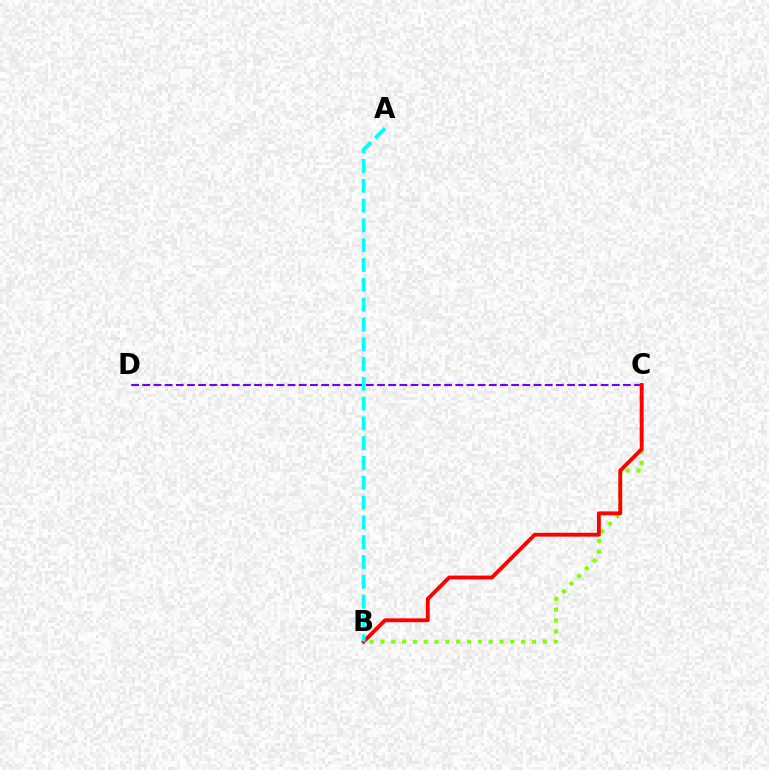{('C', 'D'): [{'color': '#7200ff', 'line_style': 'dashed', 'thickness': 1.52}], ('B', 'C'): [{'color': '#84ff00', 'line_style': 'dotted', 'thickness': 2.94}, {'color': '#ff0000', 'line_style': 'solid', 'thickness': 2.77}], ('A', 'B'): [{'color': '#00fff6', 'line_style': 'dashed', 'thickness': 2.69}]}